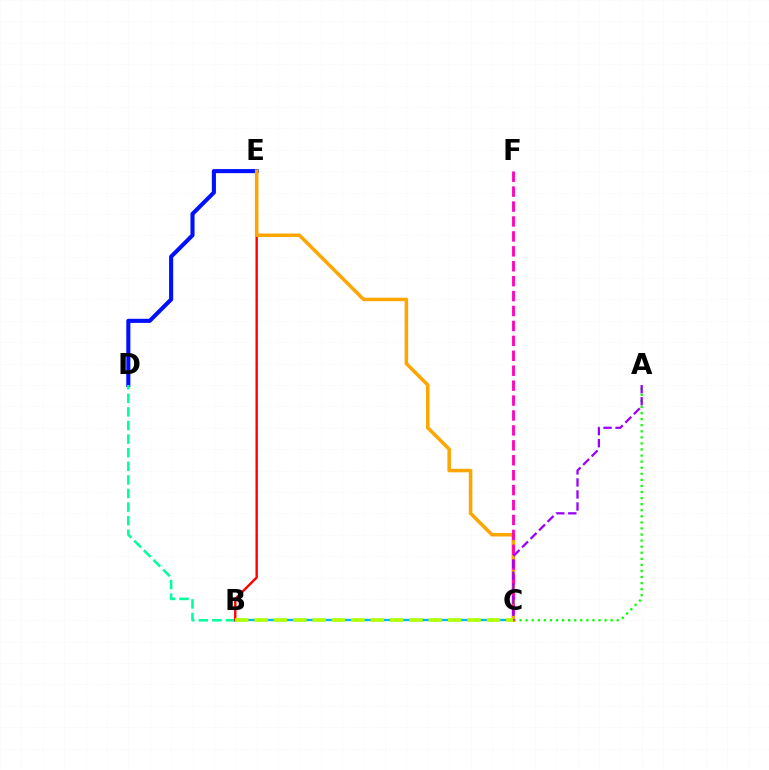{('B', 'C'): [{'color': '#00b5ff', 'line_style': 'solid', 'thickness': 1.69}, {'color': '#b3ff00', 'line_style': 'dashed', 'thickness': 2.63}], ('D', 'E'): [{'color': '#0010ff', 'line_style': 'solid', 'thickness': 2.94}], ('A', 'C'): [{'color': '#08ff00', 'line_style': 'dotted', 'thickness': 1.65}, {'color': '#9b00ff', 'line_style': 'dashed', 'thickness': 1.63}], ('B', 'D'): [{'color': '#00ff9d', 'line_style': 'dashed', 'thickness': 1.85}], ('B', 'E'): [{'color': '#ff0000', 'line_style': 'solid', 'thickness': 1.72}], ('C', 'E'): [{'color': '#ffa500', 'line_style': 'solid', 'thickness': 2.53}], ('C', 'F'): [{'color': '#ff00bd', 'line_style': 'dashed', 'thickness': 2.03}]}